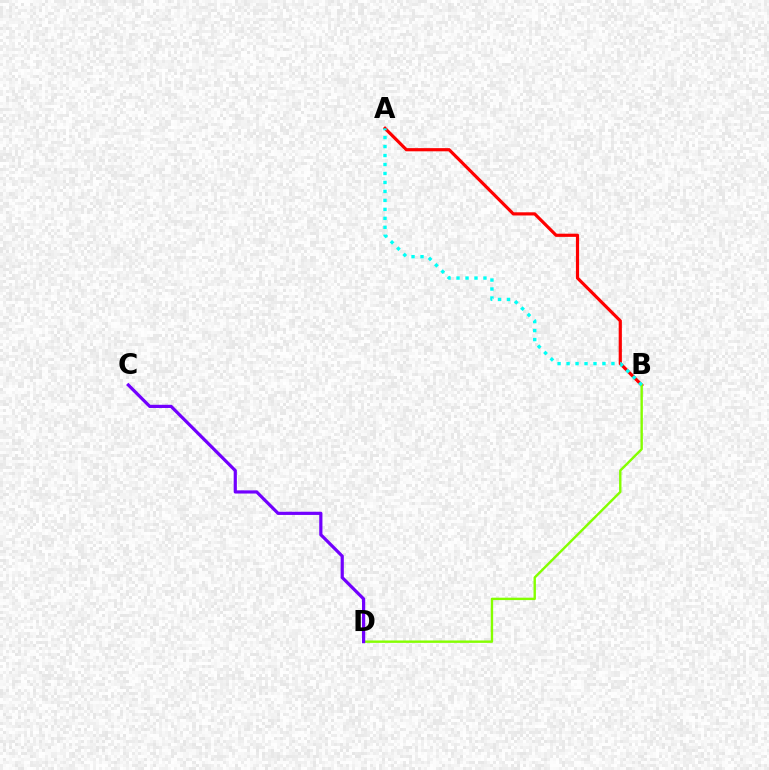{('A', 'B'): [{'color': '#ff0000', 'line_style': 'solid', 'thickness': 2.29}, {'color': '#00fff6', 'line_style': 'dotted', 'thickness': 2.44}], ('B', 'D'): [{'color': '#84ff00', 'line_style': 'solid', 'thickness': 1.73}], ('C', 'D'): [{'color': '#7200ff', 'line_style': 'solid', 'thickness': 2.3}]}